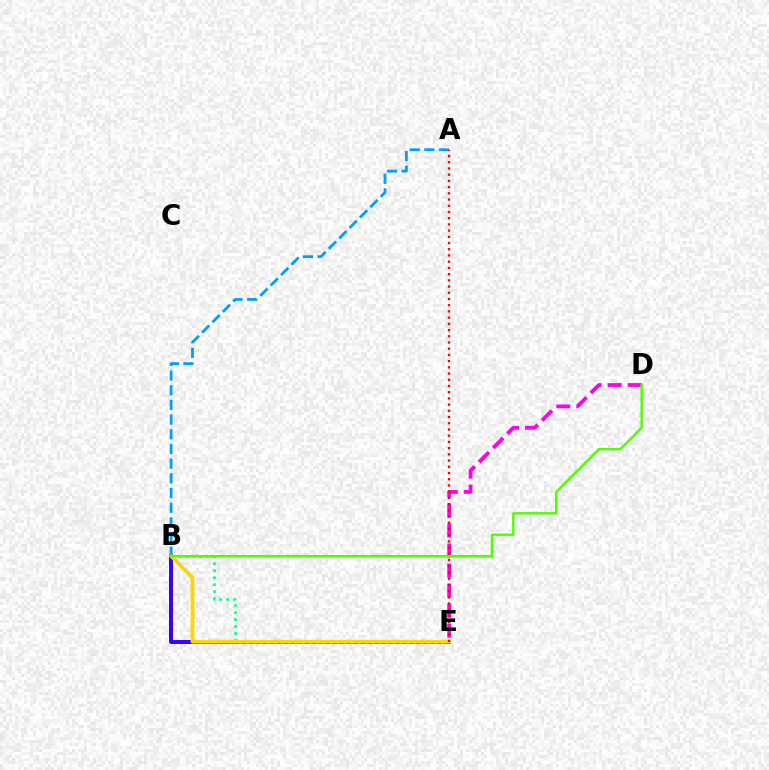{('A', 'B'): [{'color': '#009eff', 'line_style': 'dashed', 'thickness': 1.99}], ('B', 'E'): [{'color': '#3700ff', 'line_style': 'solid', 'thickness': 2.85}, {'color': '#00ff86', 'line_style': 'dotted', 'thickness': 1.9}, {'color': '#ffd500', 'line_style': 'solid', 'thickness': 2.7}], ('D', 'E'): [{'color': '#ff00ed', 'line_style': 'dashed', 'thickness': 2.73}], ('A', 'E'): [{'color': '#ff0000', 'line_style': 'dotted', 'thickness': 1.69}], ('B', 'D'): [{'color': '#4fff00', 'line_style': 'solid', 'thickness': 1.73}]}